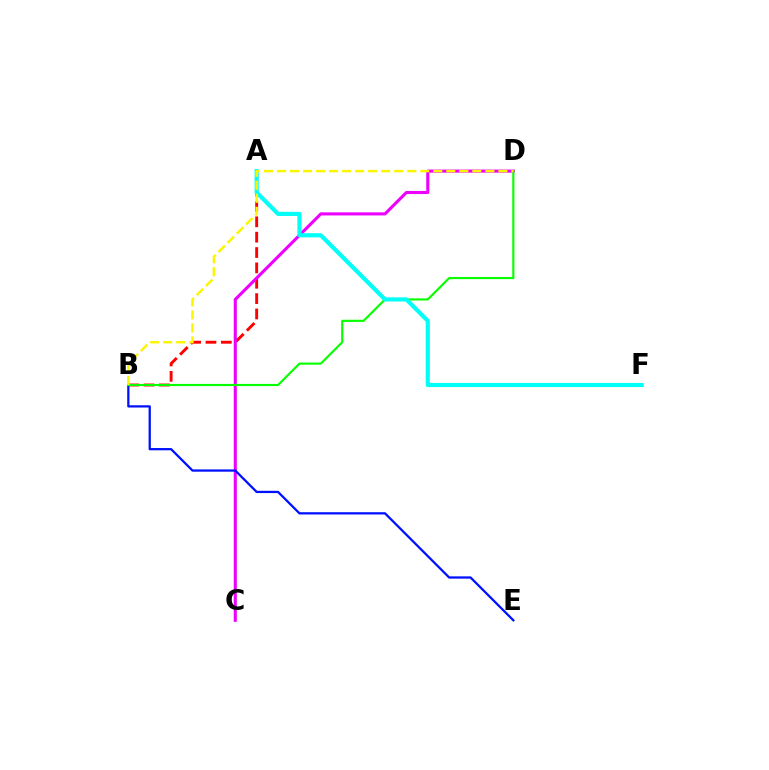{('A', 'B'): [{'color': '#ff0000', 'line_style': 'dashed', 'thickness': 2.09}], ('C', 'D'): [{'color': '#ee00ff', 'line_style': 'solid', 'thickness': 2.22}], ('B', 'E'): [{'color': '#0010ff', 'line_style': 'solid', 'thickness': 1.63}], ('B', 'D'): [{'color': '#08ff00', 'line_style': 'solid', 'thickness': 1.55}, {'color': '#fcf500', 'line_style': 'dashed', 'thickness': 1.77}], ('A', 'F'): [{'color': '#00fff6', 'line_style': 'solid', 'thickness': 2.99}]}